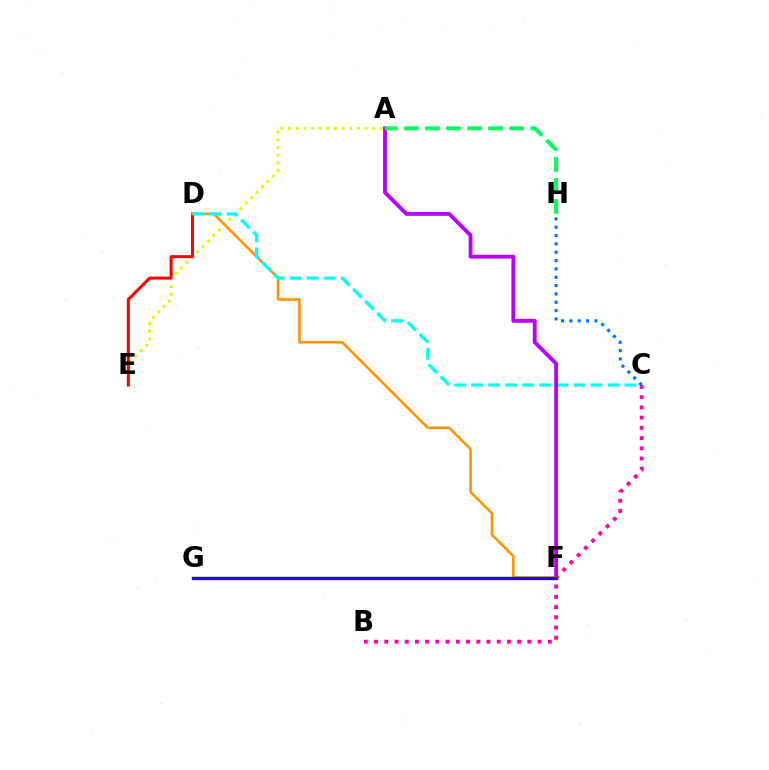{('A', 'E'): [{'color': '#d1ff00', 'line_style': 'dotted', 'thickness': 2.08}], ('D', 'E'): [{'color': '#ff0000', 'line_style': 'solid', 'thickness': 2.18}], ('D', 'F'): [{'color': '#ff9400', 'line_style': 'solid', 'thickness': 1.85}], ('C', 'D'): [{'color': '#00fff6', 'line_style': 'dashed', 'thickness': 2.31}], ('B', 'C'): [{'color': '#ff00ac', 'line_style': 'dotted', 'thickness': 2.78}], ('C', 'H'): [{'color': '#0074ff', 'line_style': 'dotted', 'thickness': 2.26}], ('A', 'F'): [{'color': '#b900ff', 'line_style': 'solid', 'thickness': 2.77}], ('F', 'G'): [{'color': '#3dff00', 'line_style': 'solid', 'thickness': 1.74}, {'color': '#2500ff', 'line_style': 'solid', 'thickness': 2.38}], ('A', 'H'): [{'color': '#00ff5c', 'line_style': 'dashed', 'thickness': 2.86}]}